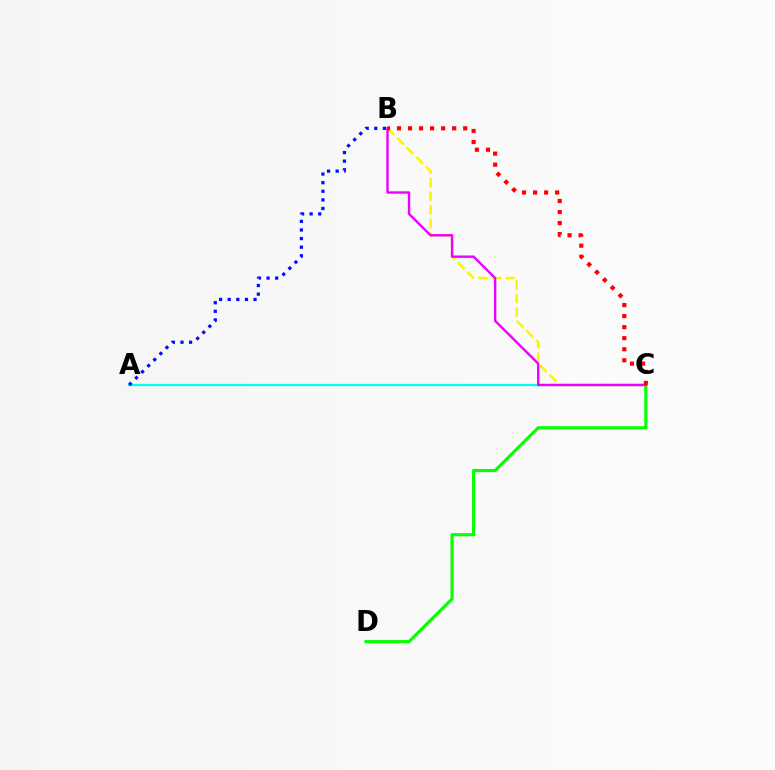{('A', 'C'): [{'color': '#00fff6', 'line_style': 'solid', 'thickness': 1.62}], ('B', 'C'): [{'color': '#fcf500', 'line_style': 'dashed', 'thickness': 1.84}, {'color': '#ee00ff', 'line_style': 'solid', 'thickness': 1.72}, {'color': '#ff0000', 'line_style': 'dotted', 'thickness': 3.0}], ('A', 'B'): [{'color': '#0010ff', 'line_style': 'dotted', 'thickness': 2.34}], ('C', 'D'): [{'color': '#08ff00', 'line_style': 'solid', 'thickness': 2.26}]}